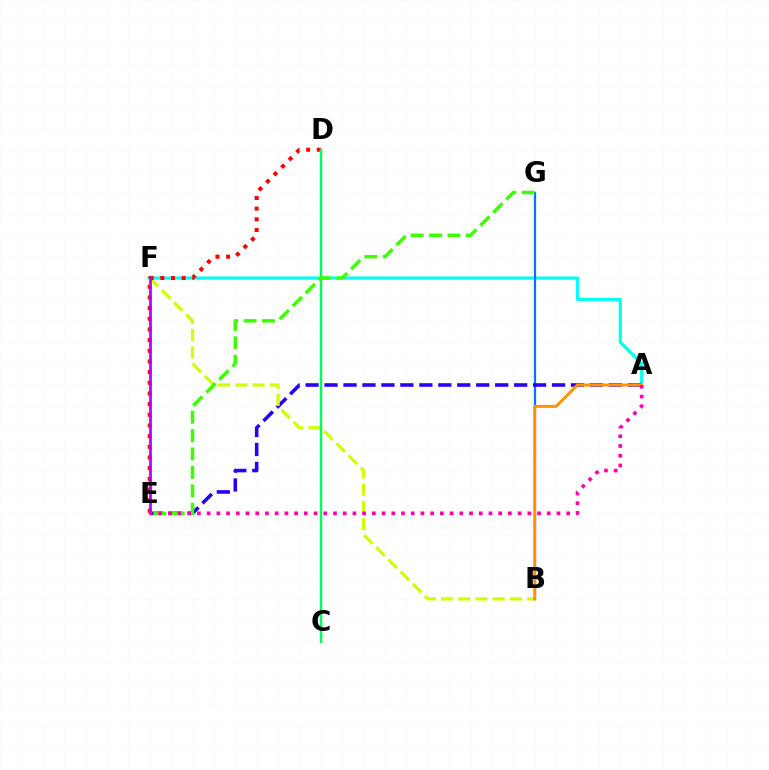{('A', 'F'): [{'color': '#00fff6', 'line_style': 'solid', 'thickness': 2.26}], ('B', 'G'): [{'color': '#0074ff', 'line_style': 'solid', 'thickness': 1.61}], ('A', 'E'): [{'color': '#2500ff', 'line_style': 'dashed', 'thickness': 2.58}, {'color': '#ff00ac', 'line_style': 'dotted', 'thickness': 2.64}], ('B', 'F'): [{'color': '#d1ff00', 'line_style': 'dashed', 'thickness': 2.34}], ('D', 'E'): [{'color': '#ff0000', 'line_style': 'dotted', 'thickness': 2.9}], ('C', 'D'): [{'color': '#00ff5c', 'line_style': 'solid', 'thickness': 1.78}], ('E', 'G'): [{'color': '#3dff00', 'line_style': 'dashed', 'thickness': 2.5}], ('E', 'F'): [{'color': '#b900ff', 'line_style': 'solid', 'thickness': 1.97}], ('A', 'B'): [{'color': '#ff9400', 'line_style': 'solid', 'thickness': 2.15}]}